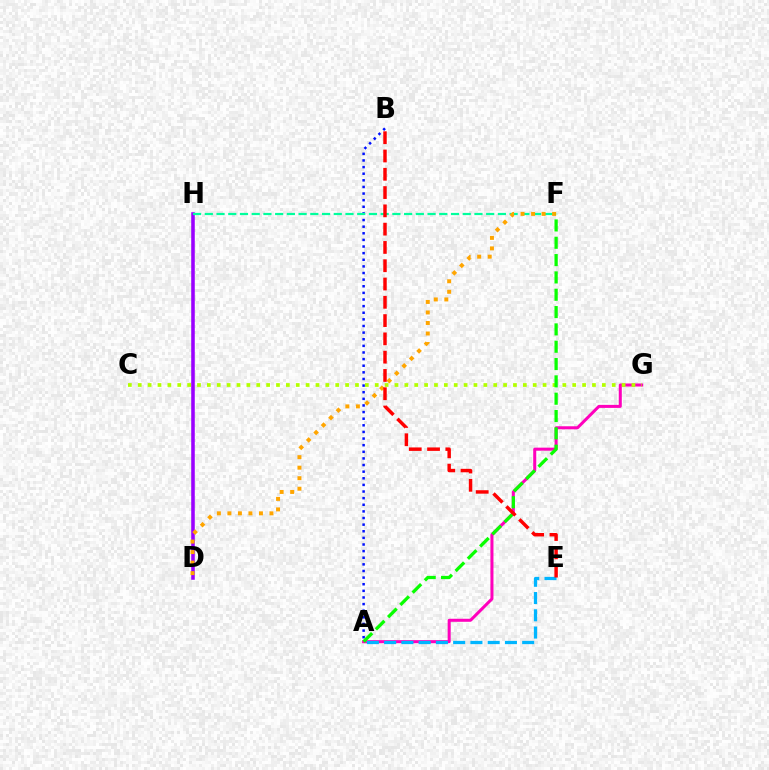{('A', 'G'): [{'color': '#ff00bd', 'line_style': 'solid', 'thickness': 2.18}], ('D', 'H'): [{'color': '#9b00ff', 'line_style': 'solid', 'thickness': 2.56}], ('A', 'B'): [{'color': '#0010ff', 'line_style': 'dotted', 'thickness': 1.8}], ('F', 'H'): [{'color': '#00ff9d', 'line_style': 'dashed', 'thickness': 1.59}], ('D', 'F'): [{'color': '#ffa500', 'line_style': 'dotted', 'thickness': 2.86}], ('A', 'E'): [{'color': '#00b5ff', 'line_style': 'dashed', 'thickness': 2.34}], ('C', 'G'): [{'color': '#b3ff00', 'line_style': 'dotted', 'thickness': 2.68}], ('A', 'F'): [{'color': '#08ff00', 'line_style': 'dashed', 'thickness': 2.35}], ('B', 'E'): [{'color': '#ff0000', 'line_style': 'dashed', 'thickness': 2.48}]}